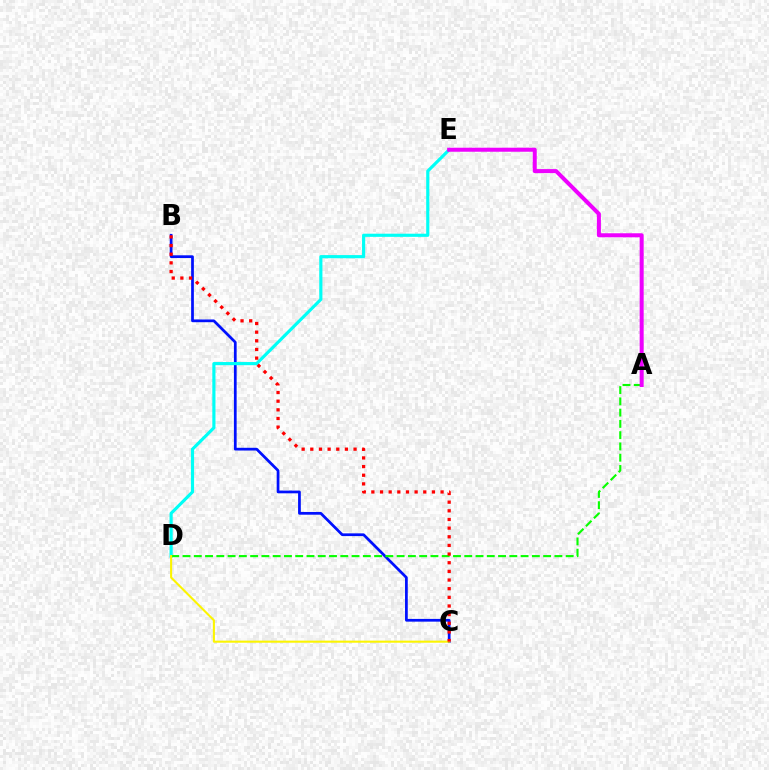{('B', 'C'): [{'color': '#0010ff', 'line_style': 'solid', 'thickness': 1.97}, {'color': '#ff0000', 'line_style': 'dotted', 'thickness': 2.35}], ('D', 'E'): [{'color': '#00fff6', 'line_style': 'solid', 'thickness': 2.27}], ('A', 'D'): [{'color': '#08ff00', 'line_style': 'dashed', 'thickness': 1.53}], ('C', 'D'): [{'color': '#fcf500', 'line_style': 'solid', 'thickness': 1.5}], ('A', 'E'): [{'color': '#ee00ff', 'line_style': 'solid', 'thickness': 2.89}]}